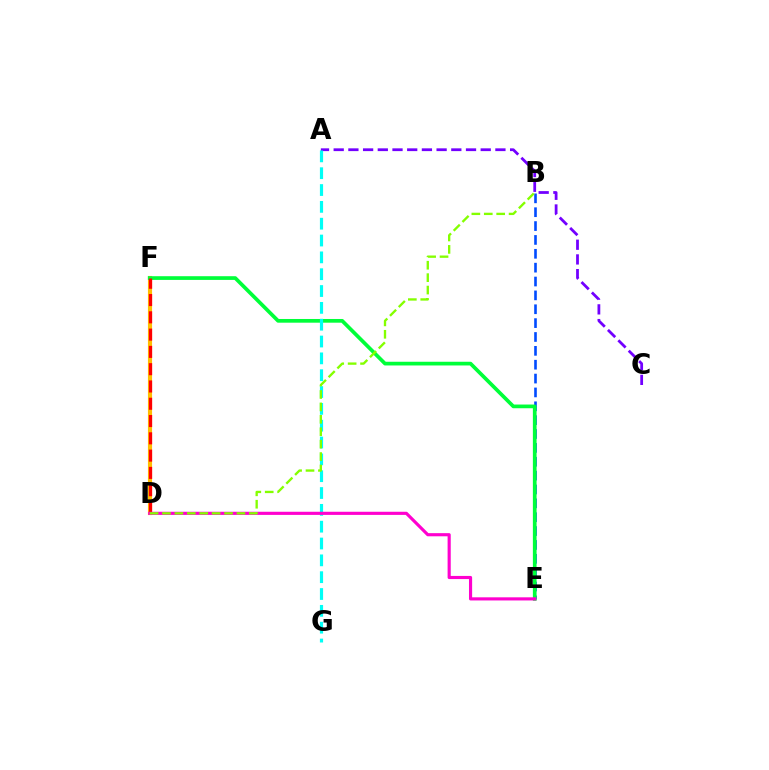{('B', 'E'): [{'color': '#004bff', 'line_style': 'dashed', 'thickness': 1.88}], ('A', 'C'): [{'color': '#7200ff', 'line_style': 'dashed', 'thickness': 2.0}], ('D', 'F'): [{'color': '#ffbd00', 'line_style': 'solid', 'thickness': 2.97}, {'color': '#ff0000', 'line_style': 'dashed', 'thickness': 2.35}], ('E', 'F'): [{'color': '#00ff39', 'line_style': 'solid', 'thickness': 2.67}], ('A', 'G'): [{'color': '#00fff6', 'line_style': 'dashed', 'thickness': 2.29}], ('D', 'E'): [{'color': '#ff00cf', 'line_style': 'solid', 'thickness': 2.26}], ('B', 'D'): [{'color': '#84ff00', 'line_style': 'dashed', 'thickness': 1.69}]}